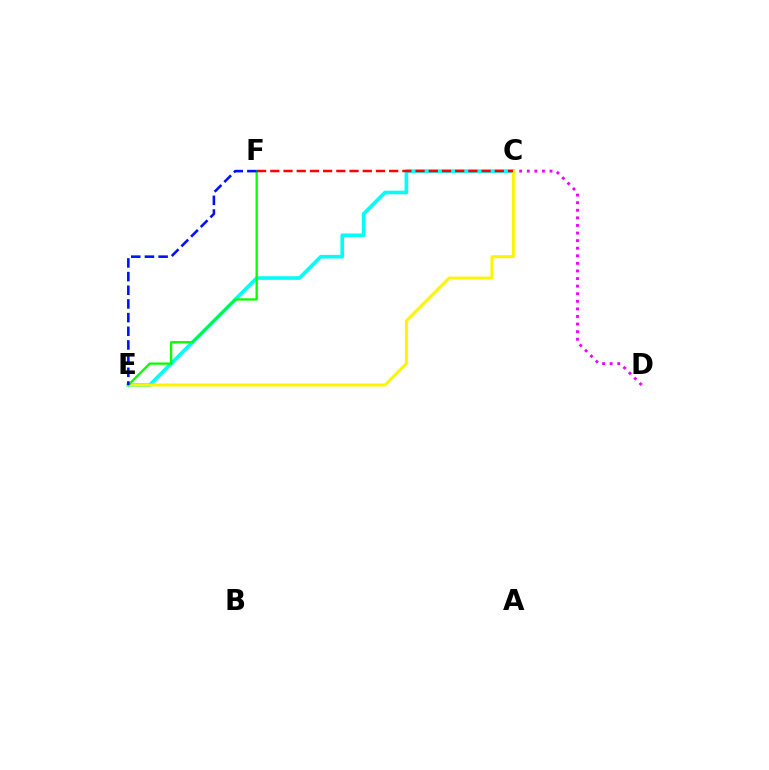{('C', 'D'): [{'color': '#ee00ff', 'line_style': 'dotted', 'thickness': 2.06}], ('C', 'E'): [{'color': '#00fff6', 'line_style': 'solid', 'thickness': 2.61}, {'color': '#fcf500', 'line_style': 'solid', 'thickness': 2.15}], ('E', 'F'): [{'color': '#08ff00', 'line_style': 'solid', 'thickness': 1.66}, {'color': '#0010ff', 'line_style': 'dashed', 'thickness': 1.86}], ('C', 'F'): [{'color': '#ff0000', 'line_style': 'dashed', 'thickness': 1.79}]}